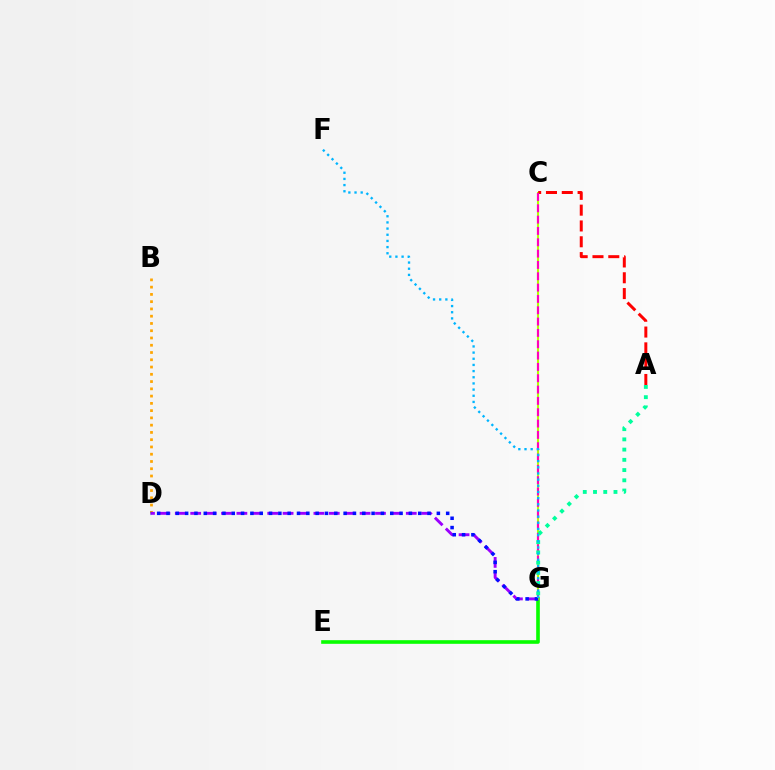{('B', 'D'): [{'color': '#ffa500', 'line_style': 'dotted', 'thickness': 1.97}], ('E', 'G'): [{'color': '#08ff00', 'line_style': 'solid', 'thickness': 2.61}], ('C', 'G'): [{'color': '#b3ff00', 'line_style': 'solid', 'thickness': 1.51}, {'color': '#ff00bd', 'line_style': 'dashed', 'thickness': 1.54}], ('D', 'G'): [{'color': '#9b00ff', 'line_style': 'dashed', 'thickness': 2.09}, {'color': '#0010ff', 'line_style': 'dotted', 'thickness': 2.53}], ('A', 'C'): [{'color': '#ff0000', 'line_style': 'dashed', 'thickness': 2.15}], ('A', 'G'): [{'color': '#00ff9d', 'line_style': 'dotted', 'thickness': 2.78}], ('F', 'G'): [{'color': '#00b5ff', 'line_style': 'dotted', 'thickness': 1.68}]}